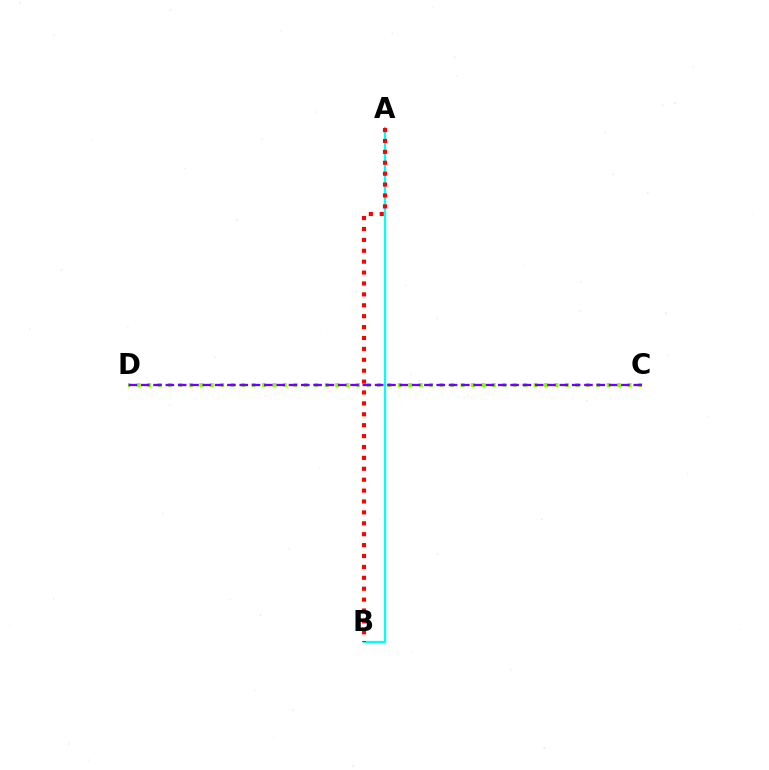{('A', 'B'): [{'color': '#00fff6', 'line_style': 'solid', 'thickness': 1.64}, {'color': '#ff0000', 'line_style': 'dotted', 'thickness': 2.96}], ('C', 'D'): [{'color': '#84ff00', 'line_style': 'dotted', 'thickness': 2.84}, {'color': '#7200ff', 'line_style': 'dashed', 'thickness': 1.67}]}